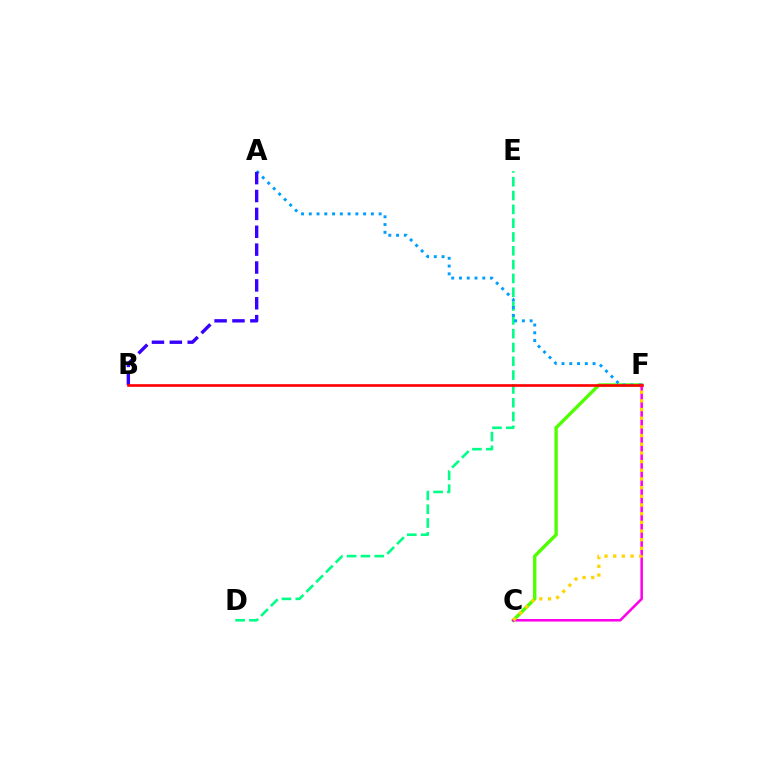{('C', 'F'): [{'color': '#4fff00', 'line_style': 'solid', 'thickness': 2.44}, {'color': '#ff00ed', 'line_style': 'solid', 'thickness': 1.84}, {'color': '#ffd500', 'line_style': 'dotted', 'thickness': 2.36}], ('D', 'E'): [{'color': '#00ff86', 'line_style': 'dashed', 'thickness': 1.88}], ('A', 'F'): [{'color': '#009eff', 'line_style': 'dotted', 'thickness': 2.11}], ('A', 'B'): [{'color': '#3700ff', 'line_style': 'dashed', 'thickness': 2.43}], ('B', 'F'): [{'color': '#ff0000', 'line_style': 'solid', 'thickness': 1.91}]}